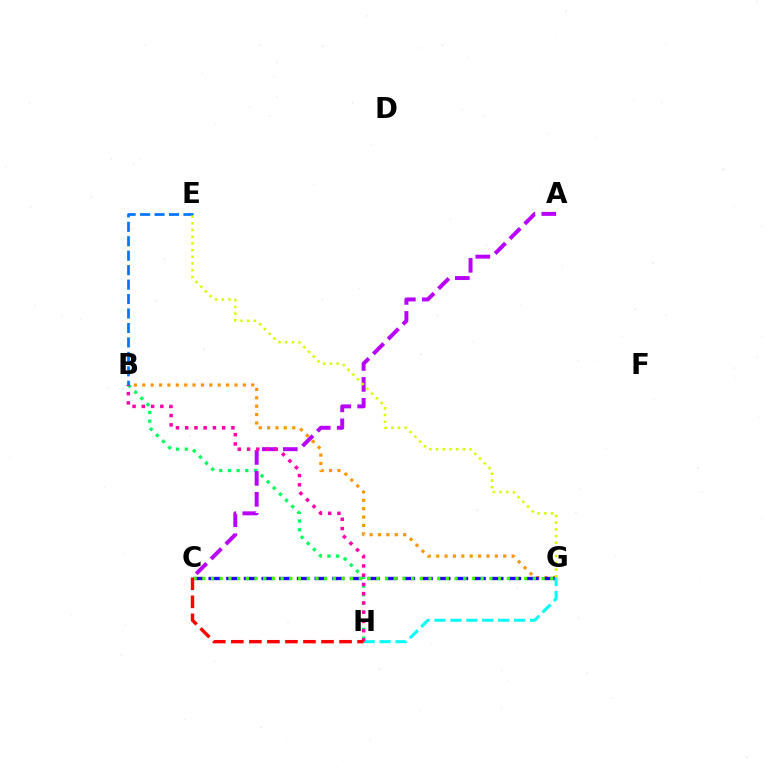{('B', 'G'): [{'color': '#ff9400', 'line_style': 'dotted', 'thickness': 2.28}], ('B', 'H'): [{'color': '#00ff5c', 'line_style': 'dotted', 'thickness': 2.36}, {'color': '#ff00ac', 'line_style': 'dotted', 'thickness': 2.51}], ('B', 'E'): [{'color': '#0074ff', 'line_style': 'dashed', 'thickness': 1.96}], ('C', 'G'): [{'color': '#2500ff', 'line_style': 'dashed', 'thickness': 2.4}, {'color': '#3dff00', 'line_style': 'dotted', 'thickness': 2.36}], ('G', 'H'): [{'color': '#00fff6', 'line_style': 'dashed', 'thickness': 2.16}], ('A', 'C'): [{'color': '#b900ff', 'line_style': 'dashed', 'thickness': 2.84}], ('E', 'G'): [{'color': '#d1ff00', 'line_style': 'dotted', 'thickness': 1.82}], ('C', 'H'): [{'color': '#ff0000', 'line_style': 'dashed', 'thickness': 2.45}]}